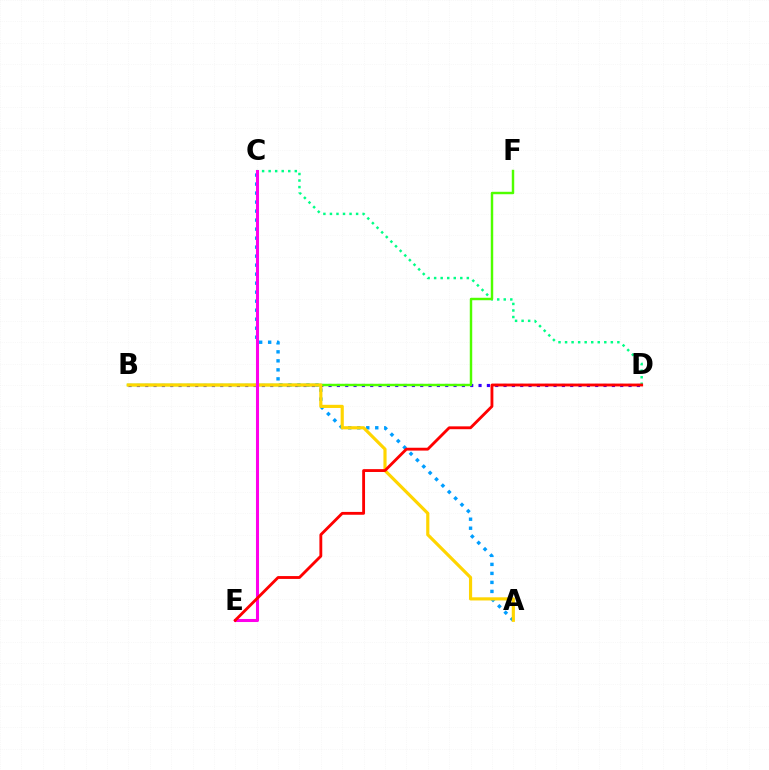{('B', 'D'): [{'color': '#3700ff', 'line_style': 'dotted', 'thickness': 2.26}], ('C', 'D'): [{'color': '#00ff86', 'line_style': 'dotted', 'thickness': 1.78}], ('A', 'C'): [{'color': '#009eff', 'line_style': 'dotted', 'thickness': 2.45}], ('B', 'F'): [{'color': '#4fff00', 'line_style': 'solid', 'thickness': 1.76}], ('A', 'B'): [{'color': '#ffd500', 'line_style': 'solid', 'thickness': 2.28}], ('C', 'E'): [{'color': '#ff00ed', 'line_style': 'solid', 'thickness': 2.2}], ('D', 'E'): [{'color': '#ff0000', 'line_style': 'solid', 'thickness': 2.05}]}